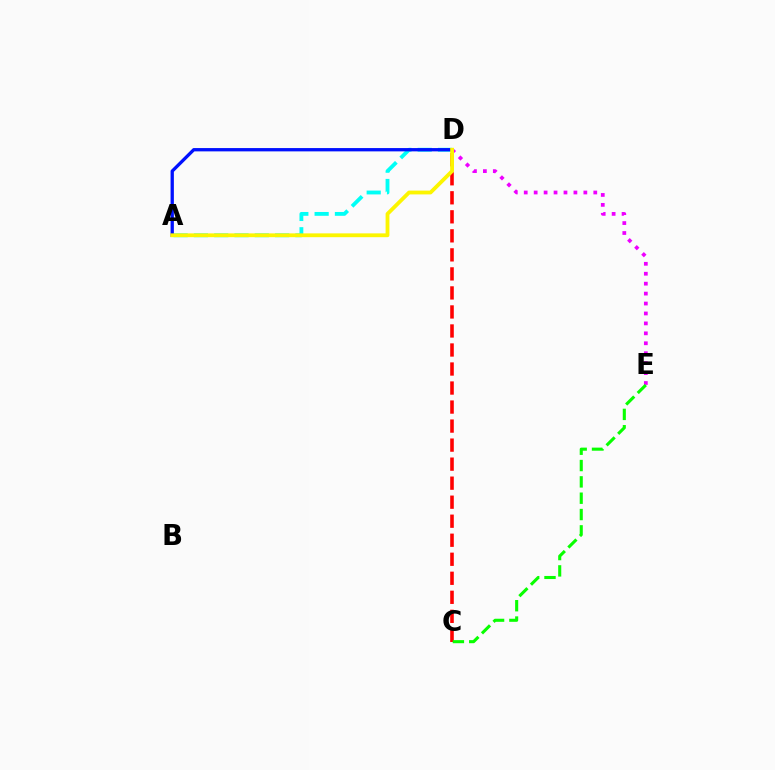{('C', 'D'): [{'color': '#ff0000', 'line_style': 'dashed', 'thickness': 2.58}], ('D', 'E'): [{'color': '#ee00ff', 'line_style': 'dotted', 'thickness': 2.7}], ('A', 'D'): [{'color': '#00fff6', 'line_style': 'dashed', 'thickness': 2.76}, {'color': '#0010ff', 'line_style': 'solid', 'thickness': 2.38}, {'color': '#fcf500', 'line_style': 'solid', 'thickness': 2.75}], ('C', 'E'): [{'color': '#08ff00', 'line_style': 'dashed', 'thickness': 2.22}]}